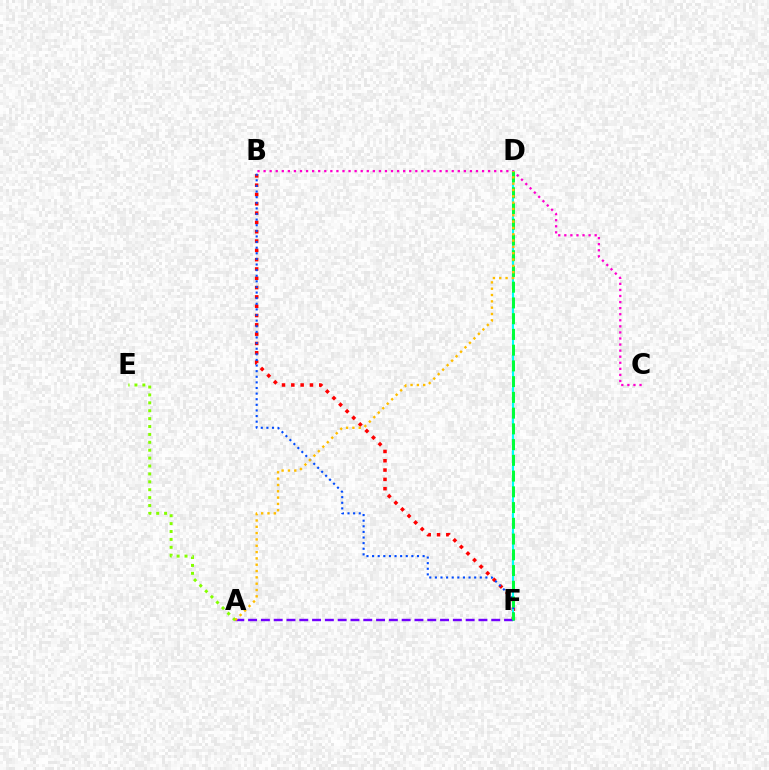{('A', 'E'): [{'color': '#84ff00', 'line_style': 'dotted', 'thickness': 2.15}], ('B', 'F'): [{'color': '#ff0000', 'line_style': 'dotted', 'thickness': 2.53}, {'color': '#004bff', 'line_style': 'dotted', 'thickness': 1.52}], ('D', 'F'): [{'color': '#00fff6', 'line_style': 'solid', 'thickness': 1.54}, {'color': '#00ff39', 'line_style': 'dashed', 'thickness': 2.14}], ('A', 'F'): [{'color': '#7200ff', 'line_style': 'dashed', 'thickness': 1.74}], ('B', 'C'): [{'color': '#ff00cf', 'line_style': 'dotted', 'thickness': 1.65}], ('A', 'D'): [{'color': '#ffbd00', 'line_style': 'dotted', 'thickness': 1.72}]}